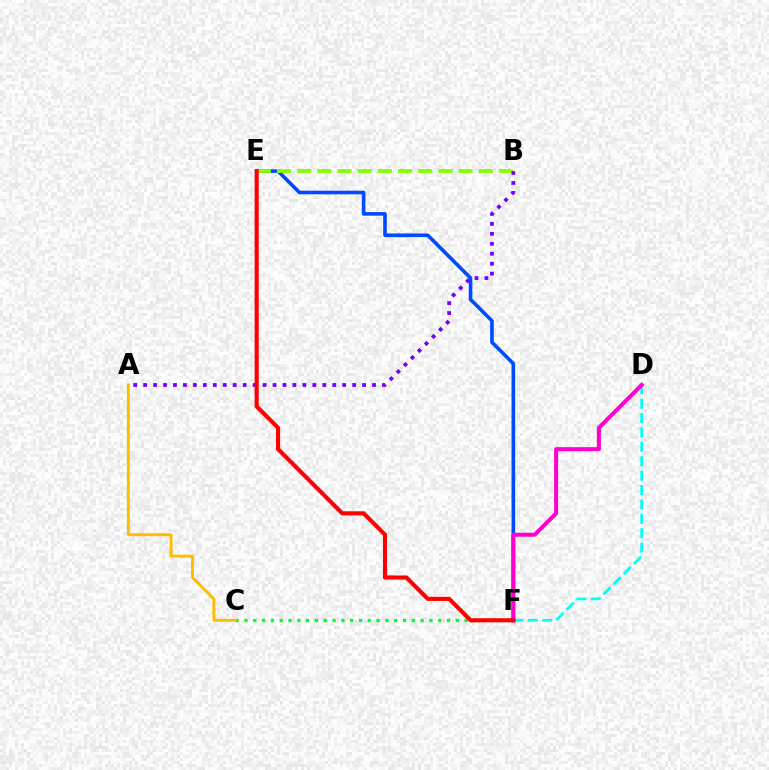{('E', 'F'): [{'color': '#004bff', 'line_style': 'solid', 'thickness': 2.6}, {'color': '#ff0000', 'line_style': 'solid', 'thickness': 2.95}], ('D', 'F'): [{'color': '#00fff6', 'line_style': 'dashed', 'thickness': 1.96}, {'color': '#ff00cf', 'line_style': 'solid', 'thickness': 2.89}], ('C', 'F'): [{'color': '#00ff39', 'line_style': 'dotted', 'thickness': 2.39}], ('B', 'E'): [{'color': '#84ff00', 'line_style': 'dashed', 'thickness': 2.74}], ('A', 'C'): [{'color': '#ffbd00', 'line_style': 'solid', 'thickness': 2.1}], ('A', 'B'): [{'color': '#7200ff', 'line_style': 'dotted', 'thickness': 2.7}]}